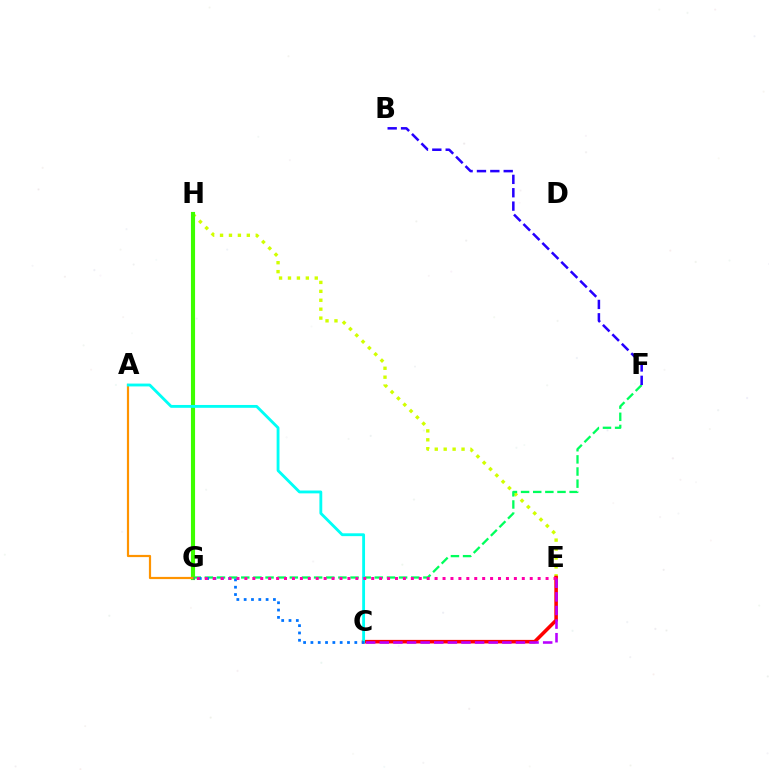{('E', 'H'): [{'color': '#d1ff00', 'line_style': 'dotted', 'thickness': 2.43}], ('F', 'G'): [{'color': '#00ff5c', 'line_style': 'dashed', 'thickness': 1.65}], ('C', 'E'): [{'color': '#ff0000', 'line_style': 'solid', 'thickness': 2.56}, {'color': '#b900ff', 'line_style': 'dashed', 'thickness': 1.85}], ('G', 'H'): [{'color': '#3dff00', 'line_style': 'solid', 'thickness': 2.97}], ('A', 'G'): [{'color': '#ff9400', 'line_style': 'solid', 'thickness': 1.59}], ('B', 'F'): [{'color': '#2500ff', 'line_style': 'dashed', 'thickness': 1.82}], ('A', 'C'): [{'color': '#00fff6', 'line_style': 'solid', 'thickness': 2.04}], ('C', 'G'): [{'color': '#0074ff', 'line_style': 'dotted', 'thickness': 1.99}], ('E', 'G'): [{'color': '#ff00ac', 'line_style': 'dotted', 'thickness': 2.15}]}